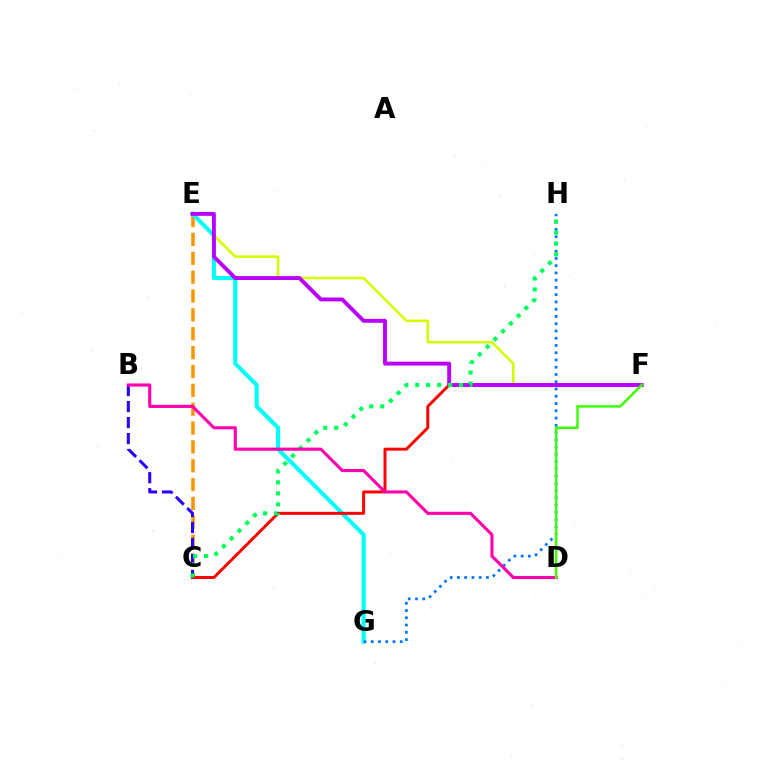{('E', 'F'): [{'color': '#d1ff00', 'line_style': 'solid', 'thickness': 1.88}, {'color': '#b900ff', 'line_style': 'solid', 'thickness': 2.8}], ('C', 'E'): [{'color': '#ff9400', 'line_style': 'dashed', 'thickness': 2.56}], ('E', 'G'): [{'color': '#00fff6', 'line_style': 'solid', 'thickness': 2.94}], ('C', 'F'): [{'color': '#ff0000', 'line_style': 'solid', 'thickness': 2.14}], ('B', 'C'): [{'color': '#2500ff', 'line_style': 'dashed', 'thickness': 2.17}], ('G', 'H'): [{'color': '#0074ff', 'line_style': 'dotted', 'thickness': 1.97}], ('C', 'H'): [{'color': '#00ff5c', 'line_style': 'dotted', 'thickness': 2.98}], ('B', 'D'): [{'color': '#ff00ac', 'line_style': 'solid', 'thickness': 2.24}], ('D', 'F'): [{'color': '#3dff00', 'line_style': 'solid', 'thickness': 1.81}]}